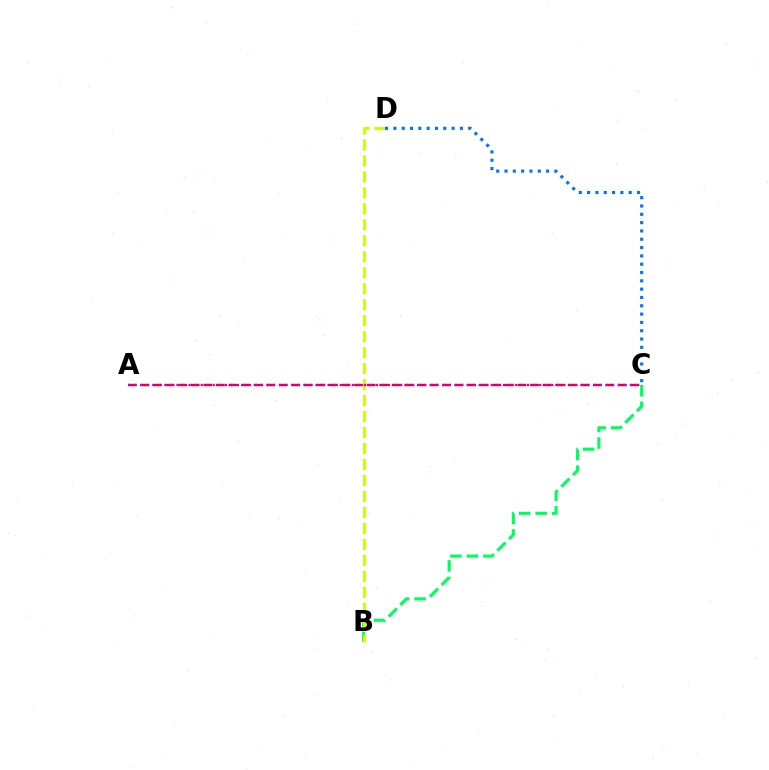{('B', 'C'): [{'color': '#00ff5c', 'line_style': 'dashed', 'thickness': 2.24}], ('B', 'D'): [{'color': '#d1ff00', 'line_style': 'dashed', 'thickness': 2.17}], ('C', 'D'): [{'color': '#0074ff', 'line_style': 'dotted', 'thickness': 2.26}], ('A', 'C'): [{'color': '#ff0000', 'line_style': 'dashed', 'thickness': 1.71}, {'color': '#b900ff', 'line_style': 'dotted', 'thickness': 1.64}]}